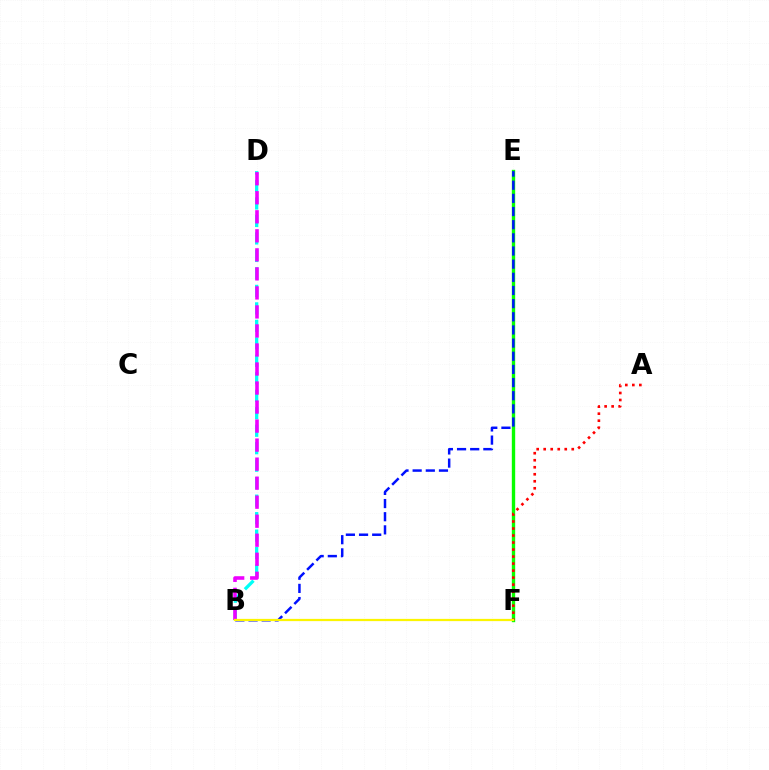{('E', 'F'): [{'color': '#08ff00', 'line_style': 'solid', 'thickness': 2.43}], ('A', 'F'): [{'color': '#ff0000', 'line_style': 'dotted', 'thickness': 1.91}], ('B', 'D'): [{'color': '#00fff6', 'line_style': 'dashed', 'thickness': 2.37}, {'color': '#ee00ff', 'line_style': 'dashed', 'thickness': 2.58}], ('B', 'E'): [{'color': '#0010ff', 'line_style': 'dashed', 'thickness': 1.79}], ('B', 'F'): [{'color': '#fcf500', 'line_style': 'solid', 'thickness': 1.61}]}